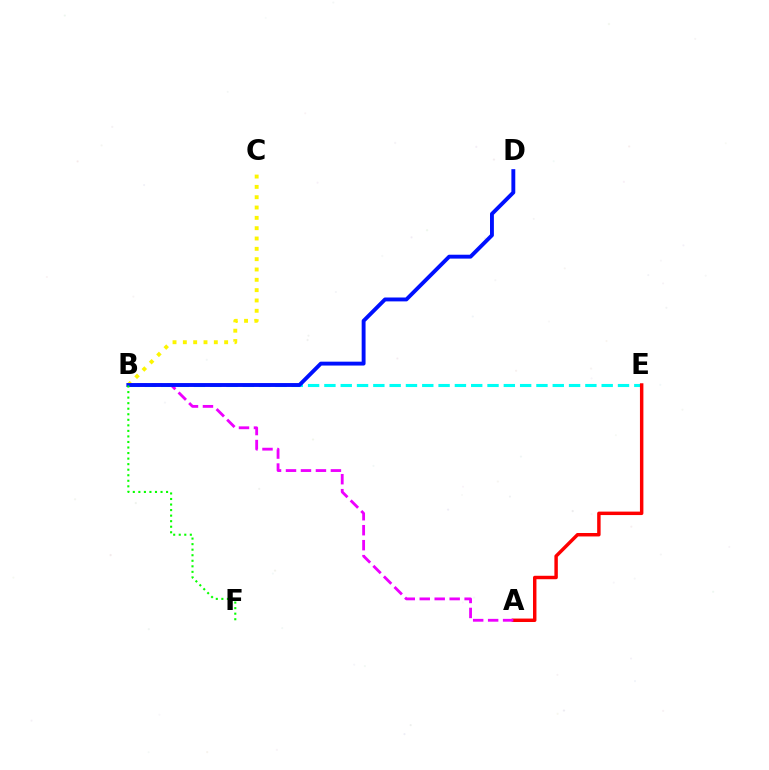{('B', 'E'): [{'color': '#00fff6', 'line_style': 'dashed', 'thickness': 2.22}], ('B', 'C'): [{'color': '#fcf500', 'line_style': 'dotted', 'thickness': 2.81}], ('A', 'E'): [{'color': '#ff0000', 'line_style': 'solid', 'thickness': 2.49}], ('A', 'B'): [{'color': '#ee00ff', 'line_style': 'dashed', 'thickness': 2.03}], ('B', 'D'): [{'color': '#0010ff', 'line_style': 'solid', 'thickness': 2.8}], ('B', 'F'): [{'color': '#08ff00', 'line_style': 'dotted', 'thickness': 1.51}]}